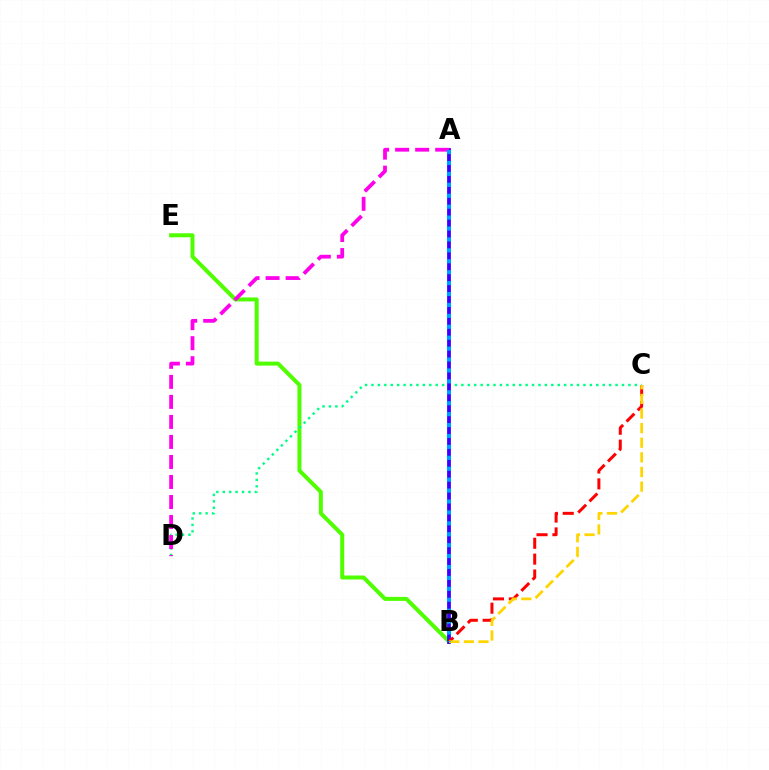{('B', 'E'): [{'color': '#4fff00', 'line_style': 'solid', 'thickness': 2.88}], ('C', 'D'): [{'color': '#00ff86', 'line_style': 'dotted', 'thickness': 1.75}], ('A', 'B'): [{'color': '#3700ff', 'line_style': 'solid', 'thickness': 2.72}, {'color': '#009eff', 'line_style': 'dotted', 'thickness': 2.97}], ('B', 'C'): [{'color': '#ff0000', 'line_style': 'dashed', 'thickness': 2.16}, {'color': '#ffd500', 'line_style': 'dashed', 'thickness': 1.99}], ('A', 'D'): [{'color': '#ff00ed', 'line_style': 'dashed', 'thickness': 2.72}]}